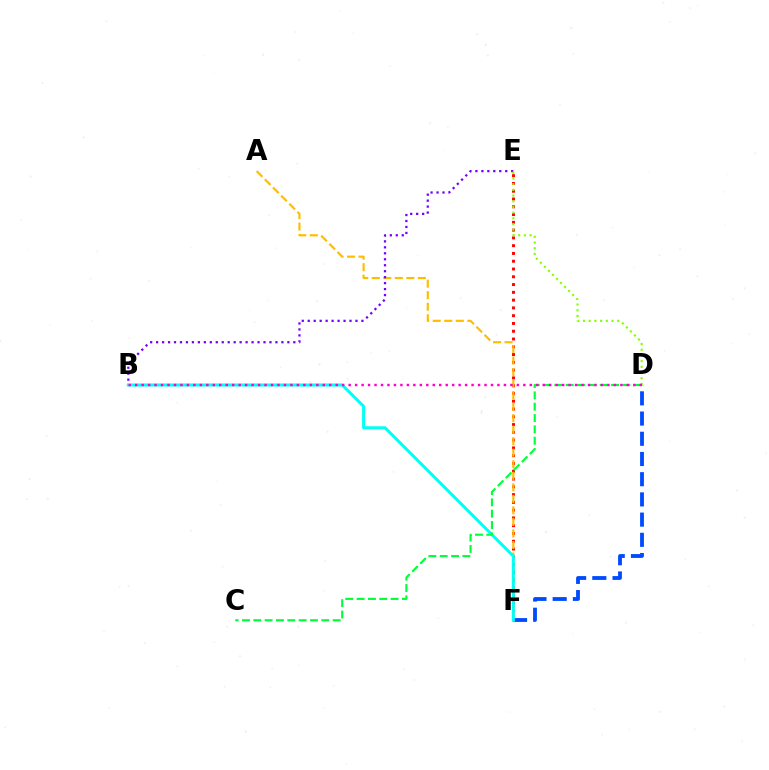{('E', 'F'): [{'color': '#ff0000', 'line_style': 'dotted', 'thickness': 2.11}], ('A', 'F'): [{'color': '#ffbd00', 'line_style': 'dashed', 'thickness': 1.57}], ('B', 'E'): [{'color': '#7200ff', 'line_style': 'dotted', 'thickness': 1.62}], ('D', 'E'): [{'color': '#84ff00', 'line_style': 'dotted', 'thickness': 1.55}], ('D', 'F'): [{'color': '#004bff', 'line_style': 'dashed', 'thickness': 2.75}], ('B', 'F'): [{'color': '#00fff6', 'line_style': 'solid', 'thickness': 2.18}], ('C', 'D'): [{'color': '#00ff39', 'line_style': 'dashed', 'thickness': 1.54}], ('B', 'D'): [{'color': '#ff00cf', 'line_style': 'dotted', 'thickness': 1.76}]}